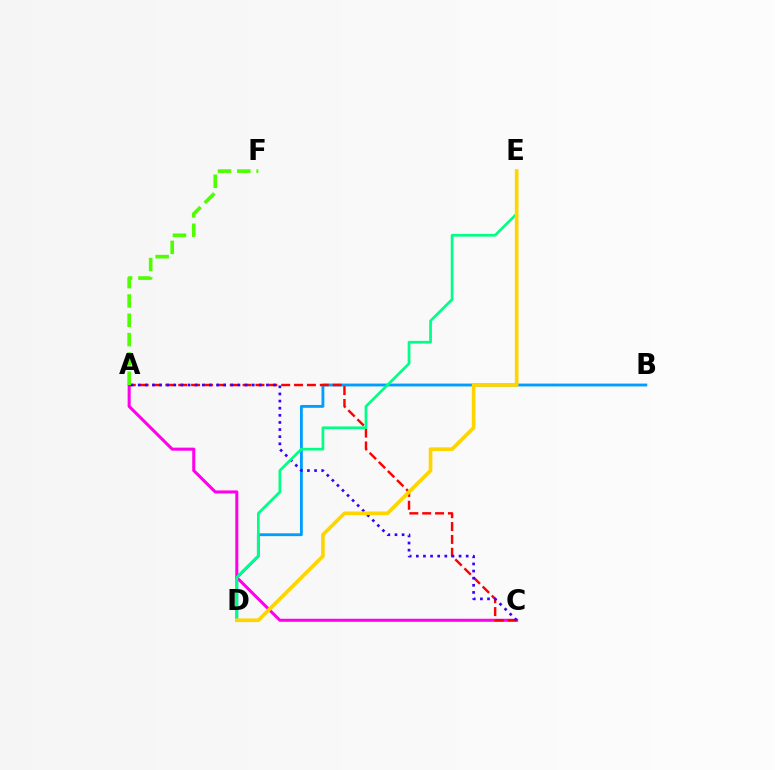{('B', 'D'): [{'color': '#009eff', 'line_style': 'solid', 'thickness': 2.05}], ('A', 'C'): [{'color': '#ff00ed', 'line_style': 'solid', 'thickness': 2.19}, {'color': '#ff0000', 'line_style': 'dashed', 'thickness': 1.75}, {'color': '#3700ff', 'line_style': 'dotted', 'thickness': 1.94}], ('D', 'E'): [{'color': '#00ff86', 'line_style': 'solid', 'thickness': 1.95}, {'color': '#ffd500', 'line_style': 'solid', 'thickness': 2.64}], ('A', 'F'): [{'color': '#4fff00', 'line_style': 'dashed', 'thickness': 2.63}]}